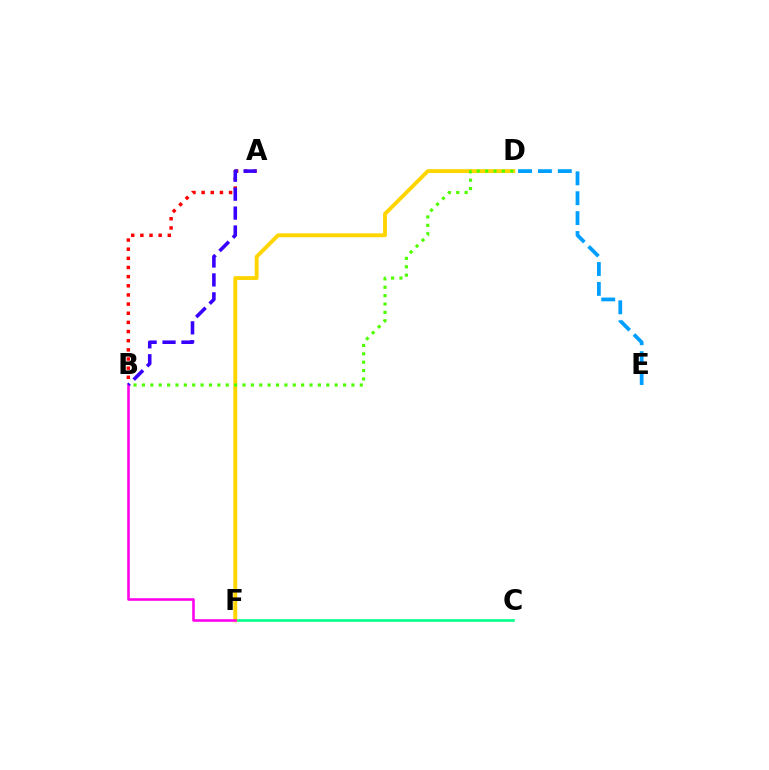{('C', 'F'): [{'color': '#00ff86', 'line_style': 'solid', 'thickness': 1.86}], ('D', 'F'): [{'color': '#ffd500', 'line_style': 'solid', 'thickness': 2.79}], ('B', 'F'): [{'color': '#ff00ed', 'line_style': 'solid', 'thickness': 1.86}], ('A', 'B'): [{'color': '#ff0000', 'line_style': 'dotted', 'thickness': 2.49}, {'color': '#3700ff', 'line_style': 'dashed', 'thickness': 2.57}], ('D', 'E'): [{'color': '#009eff', 'line_style': 'dashed', 'thickness': 2.7}], ('B', 'D'): [{'color': '#4fff00', 'line_style': 'dotted', 'thickness': 2.28}]}